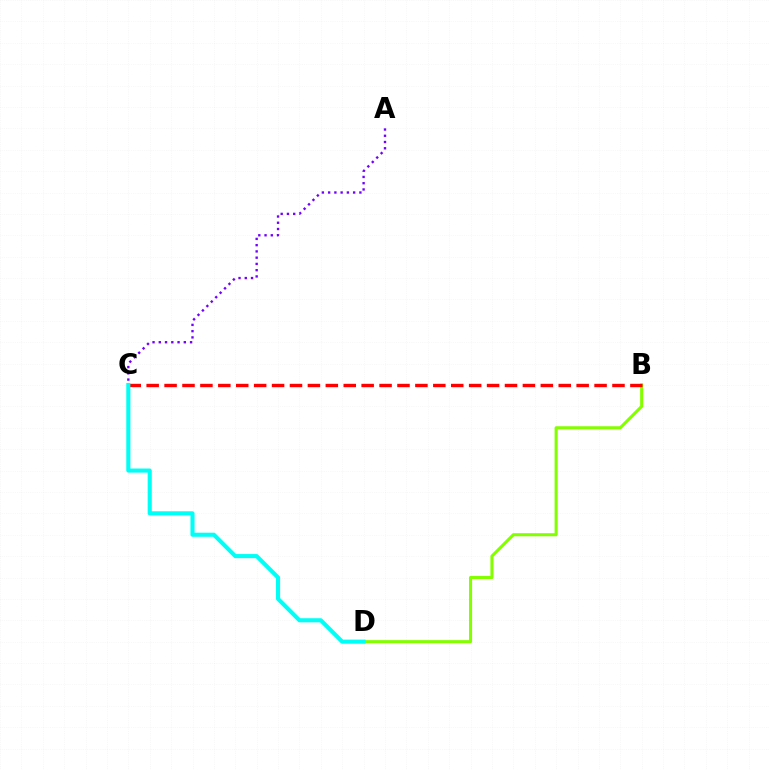{('A', 'C'): [{'color': '#7200ff', 'line_style': 'dotted', 'thickness': 1.7}], ('B', 'D'): [{'color': '#84ff00', 'line_style': 'solid', 'thickness': 2.22}], ('B', 'C'): [{'color': '#ff0000', 'line_style': 'dashed', 'thickness': 2.43}], ('C', 'D'): [{'color': '#00fff6', 'line_style': 'solid', 'thickness': 2.95}]}